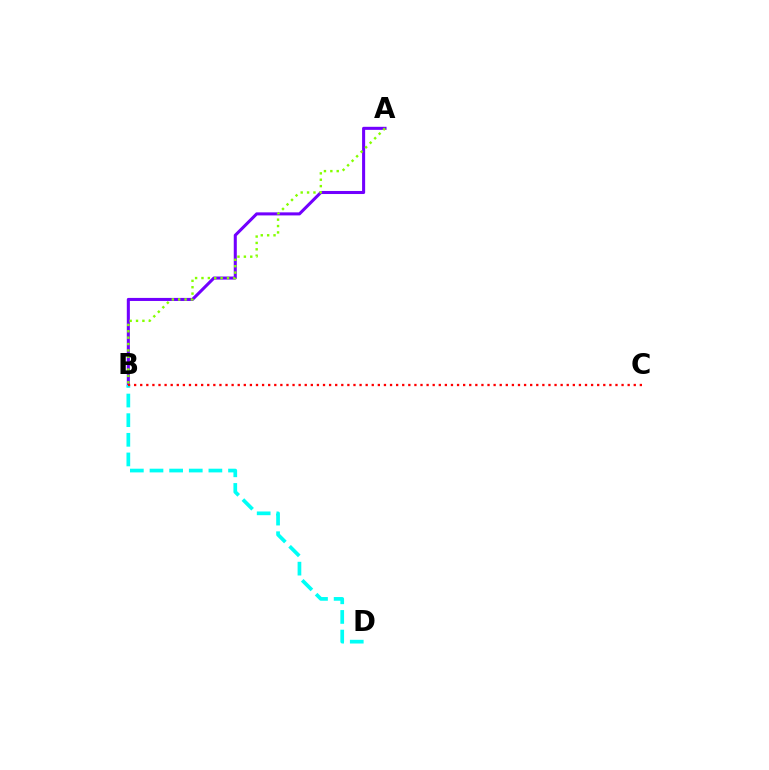{('A', 'B'): [{'color': '#7200ff', 'line_style': 'solid', 'thickness': 2.2}, {'color': '#84ff00', 'line_style': 'dotted', 'thickness': 1.73}], ('B', 'D'): [{'color': '#00fff6', 'line_style': 'dashed', 'thickness': 2.67}], ('B', 'C'): [{'color': '#ff0000', 'line_style': 'dotted', 'thickness': 1.66}]}